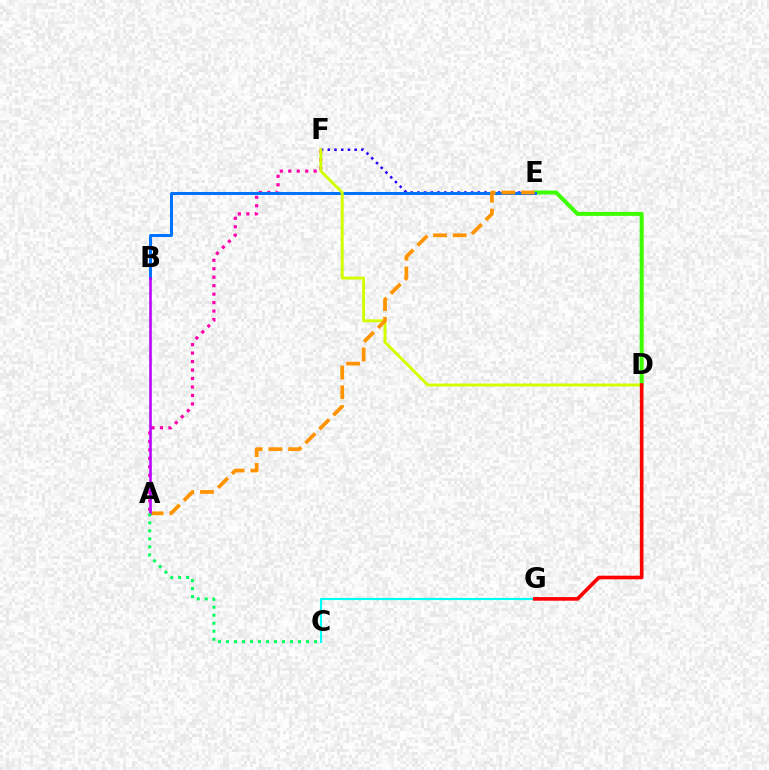{('E', 'F'): [{'color': '#2500ff', 'line_style': 'dotted', 'thickness': 1.82}], ('D', 'E'): [{'color': '#3dff00', 'line_style': 'solid', 'thickness': 2.89}], ('A', 'F'): [{'color': '#ff00ac', 'line_style': 'dotted', 'thickness': 2.3}], ('B', 'E'): [{'color': '#0074ff', 'line_style': 'solid', 'thickness': 2.16}], ('D', 'F'): [{'color': '#d1ff00', 'line_style': 'solid', 'thickness': 2.13}], ('C', 'G'): [{'color': '#00fff6', 'line_style': 'solid', 'thickness': 1.53}], ('A', 'E'): [{'color': '#ff9400', 'line_style': 'dashed', 'thickness': 2.68}], ('A', 'B'): [{'color': '#b900ff', 'line_style': 'solid', 'thickness': 1.85}], ('A', 'C'): [{'color': '#00ff5c', 'line_style': 'dotted', 'thickness': 2.17}], ('D', 'G'): [{'color': '#ff0000', 'line_style': 'solid', 'thickness': 2.62}]}